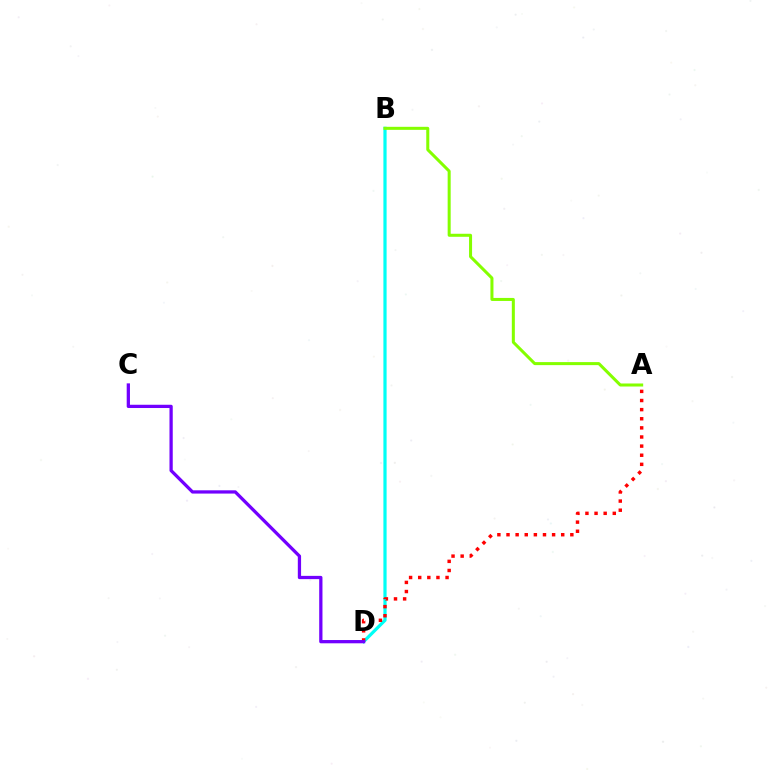{('B', 'D'): [{'color': '#00fff6', 'line_style': 'solid', 'thickness': 2.31}], ('A', 'D'): [{'color': '#ff0000', 'line_style': 'dotted', 'thickness': 2.48}], ('A', 'B'): [{'color': '#84ff00', 'line_style': 'solid', 'thickness': 2.18}], ('C', 'D'): [{'color': '#7200ff', 'line_style': 'solid', 'thickness': 2.35}]}